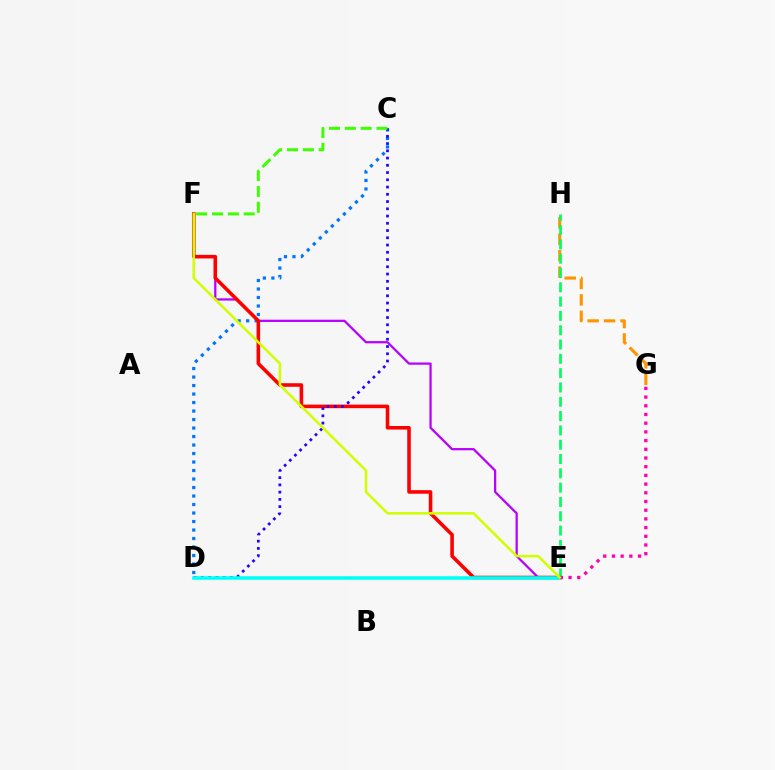{('C', 'D'): [{'color': '#0074ff', 'line_style': 'dotted', 'thickness': 2.31}, {'color': '#2500ff', 'line_style': 'dotted', 'thickness': 1.97}], ('E', 'F'): [{'color': '#b900ff', 'line_style': 'solid', 'thickness': 1.62}, {'color': '#ff0000', 'line_style': 'solid', 'thickness': 2.57}, {'color': '#d1ff00', 'line_style': 'solid', 'thickness': 1.81}], ('G', 'H'): [{'color': '#ff9400', 'line_style': 'dashed', 'thickness': 2.23}], ('E', 'H'): [{'color': '#00ff5c', 'line_style': 'dashed', 'thickness': 1.94}], ('D', 'E'): [{'color': '#00fff6', 'line_style': 'solid', 'thickness': 2.56}], ('E', 'G'): [{'color': '#ff00ac', 'line_style': 'dotted', 'thickness': 2.36}], ('C', 'F'): [{'color': '#3dff00', 'line_style': 'dashed', 'thickness': 2.15}]}